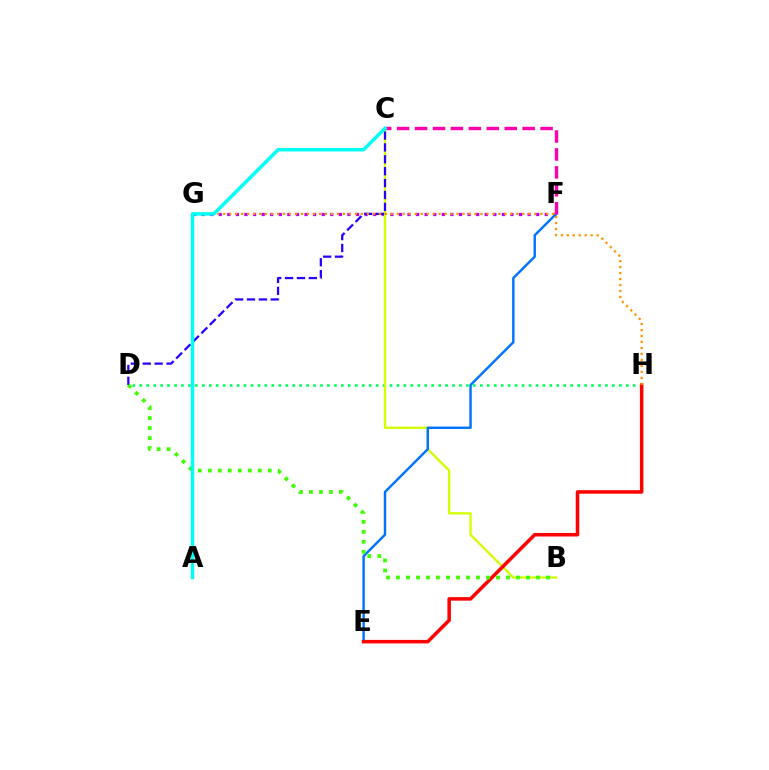{('D', 'H'): [{'color': '#00ff5c', 'line_style': 'dotted', 'thickness': 1.89}], ('F', 'G'): [{'color': '#b900ff', 'line_style': 'dotted', 'thickness': 2.33}], ('B', 'C'): [{'color': '#d1ff00', 'line_style': 'solid', 'thickness': 1.66}], ('C', 'D'): [{'color': '#2500ff', 'line_style': 'dashed', 'thickness': 1.62}], ('E', 'F'): [{'color': '#0074ff', 'line_style': 'solid', 'thickness': 1.76}], ('E', 'H'): [{'color': '#ff0000', 'line_style': 'solid', 'thickness': 2.53}], ('C', 'F'): [{'color': '#ff00ac', 'line_style': 'dashed', 'thickness': 2.44}], ('G', 'H'): [{'color': '#ff9400', 'line_style': 'dotted', 'thickness': 1.63}], ('B', 'D'): [{'color': '#3dff00', 'line_style': 'dotted', 'thickness': 2.72}], ('A', 'C'): [{'color': '#00fff6', 'line_style': 'solid', 'thickness': 2.5}]}